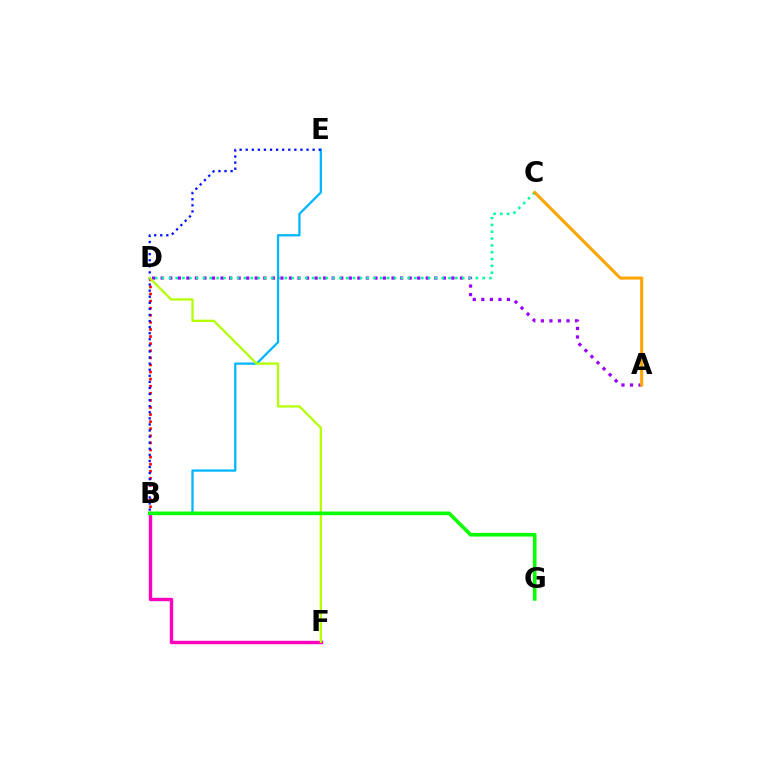{('A', 'D'): [{'color': '#9b00ff', 'line_style': 'dotted', 'thickness': 2.32}], ('B', 'D'): [{'color': '#ff0000', 'line_style': 'dotted', 'thickness': 1.93}], ('C', 'D'): [{'color': '#00ff9d', 'line_style': 'dotted', 'thickness': 1.85}], ('B', 'F'): [{'color': '#ff00bd', 'line_style': 'solid', 'thickness': 2.44}], ('B', 'E'): [{'color': '#00b5ff', 'line_style': 'solid', 'thickness': 1.63}, {'color': '#0010ff', 'line_style': 'dotted', 'thickness': 1.65}], ('A', 'C'): [{'color': '#ffa500', 'line_style': 'solid', 'thickness': 2.2}], ('D', 'F'): [{'color': '#b3ff00', 'line_style': 'solid', 'thickness': 1.64}], ('B', 'G'): [{'color': '#08ff00', 'line_style': 'solid', 'thickness': 2.6}]}